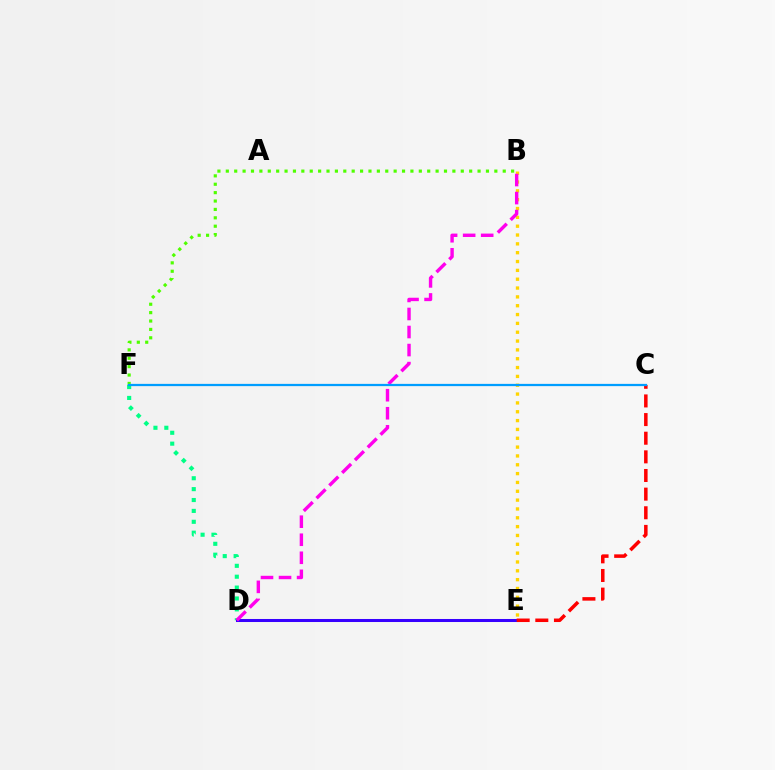{('B', 'F'): [{'color': '#4fff00', 'line_style': 'dotted', 'thickness': 2.28}], ('D', 'F'): [{'color': '#00ff86', 'line_style': 'dotted', 'thickness': 2.96}], ('D', 'E'): [{'color': '#3700ff', 'line_style': 'solid', 'thickness': 2.18}], ('B', 'E'): [{'color': '#ffd500', 'line_style': 'dotted', 'thickness': 2.4}], ('C', 'E'): [{'color': '#ff0000', 'line_style': 'dashed', 'thickness': 2.53}], ('B', 'D'): [{'color': '#ff00ed', 'line_style': 'dashed', 'thickness': 2.45}], ('C', 'F'): [{'color': '#009eff', 'line_style': 'solid', 'thickness': 1.62}]}